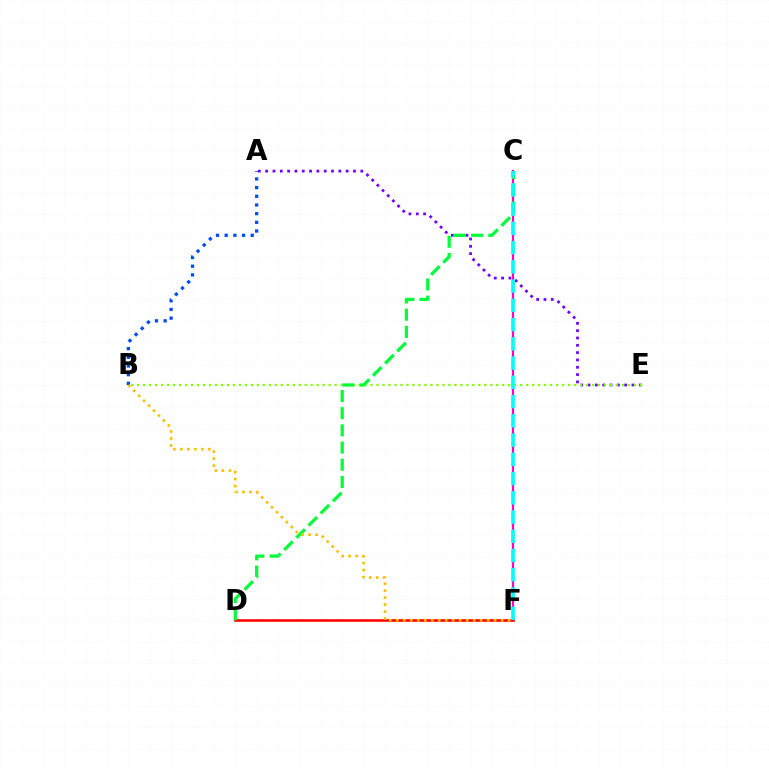{('A', 'E'): [{'color': '#7200ff', 'line_style': 'dotted', 'thickness': 1.99}], ('C', 'F'): [{'color': '#ff00cf', 'line_style': 'solid', 'thickness': 1.58}, {'color': '#00fff6', 'line_style': 'dashed', 'thickness': 2.61}], ('B', 'E'): [{'color': '#84ff00', 'line_style': 'dotted', 'thickness': 1.63}], ('A', 'B'): [{'color': '#004bff', 'line_style': 'dotted', 'thickness': 2.36}], ('D', 'F'): [{'color': '#ff0000', 'line_style': 'solid', 'thickness': 1.86}], ('C', 'D'): [{'color': '#00ff39', 'line_style': 'dashed', 'thickness': 2.34}], ('B', 'F'): [{'color': '#ffbd00', 'line_style': 'dotted', 'thickness': 1.9}]}